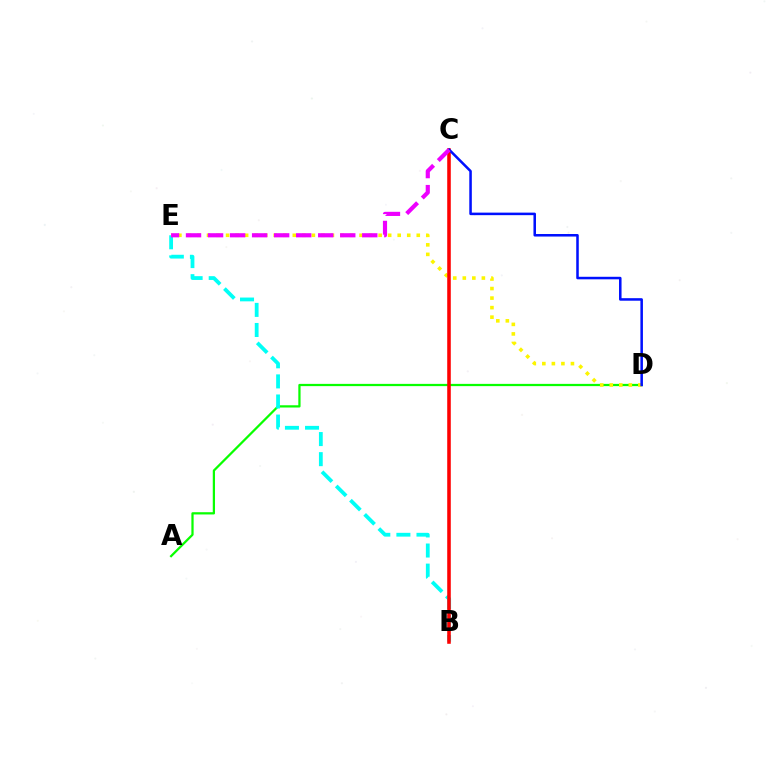{('A', 'D'): [{'color': '#08ff00', 'line_style': 'solid', 'thickness': 1.62}], ('B', 'E'): [{'color': '#00fff6', 'line_style': 'dashed', 'thickness': 2.73}], ('D', 'E'): [{'color': '#fcf500', 'line_style': 'dotted', 'thickness': 2.59}], ('B', 'C'): [{'color': '#ff0000', 'line_style': 'solid', 'thickness': 2.56}], ('C', 'D'): [{'color': '#0010ff', 'line_style': 'solid', 'thickness': 1.82}], ('C', 'E'): [{'color': '#ee00ff', 'line_style': 'dashed', 'thickness': 2.99}]}